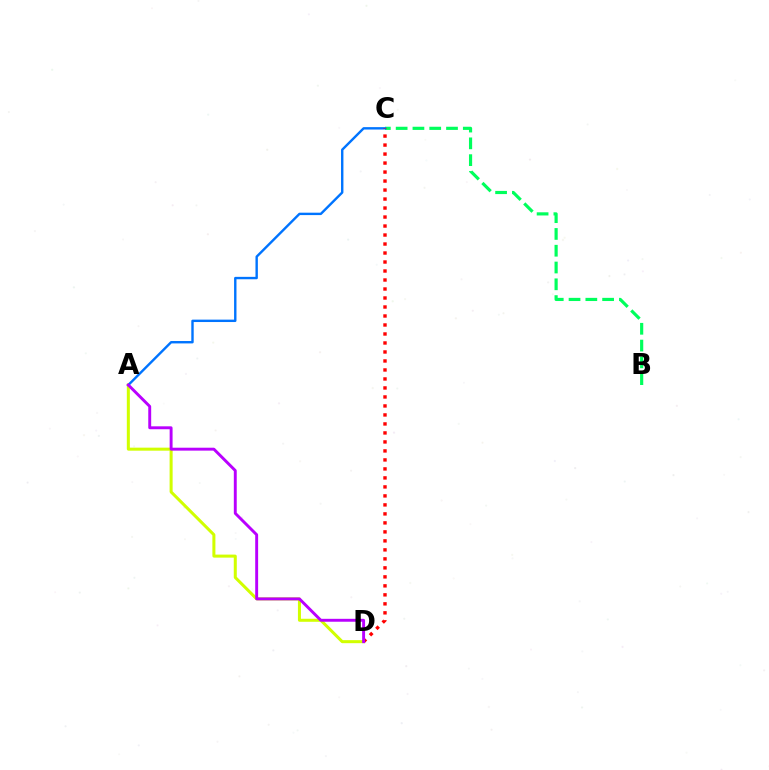{('B', 'C'): [{'color': '#00ff5c', 'line_style': 'dashed', 'thickness': 2.28}], ('A', 'D'): [{'color': '#d1ff00', 'line_style': 'solid', 'thickness': 2.18}, {'color': '#b900ff', 'line_style': 'solid', 'thickness': 2.1}], ('A', 'C'): [{'color': '#0074ff', 'line_style': 'solid', 'thickness': 1.73}], ('C', 'D'): [{'color': '#ff0000', 'line_style': 'dotted', 'thickness': 2.44}]}